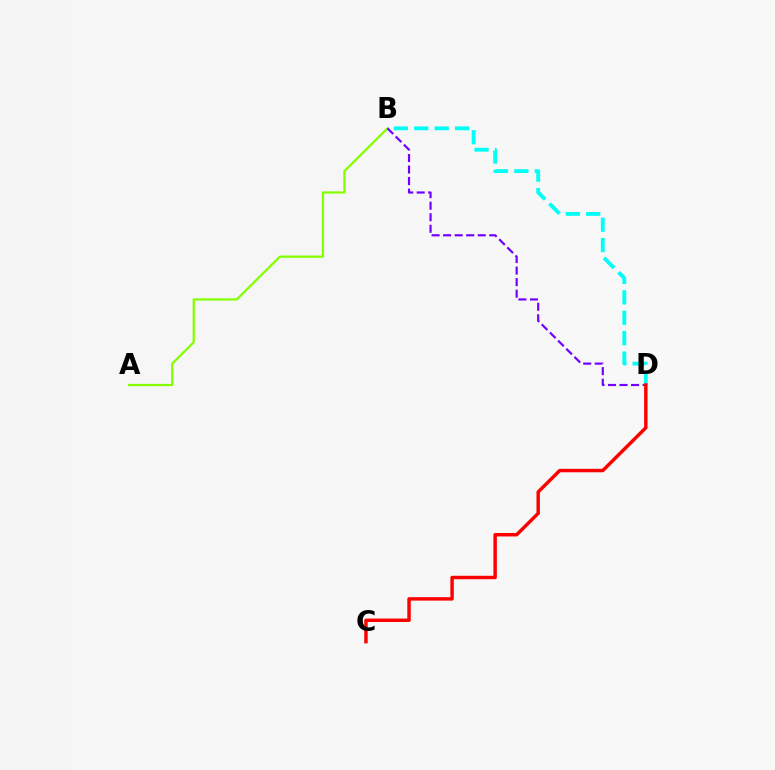{('A', 'B'): [{'color': '#84ff00', 'line_style': 'solid', 'thickness': 1.63}], ('B', 'D'): [{'color': '#7200ff', 'line_style': 'dashed', 'thickness': 1.57}, {'color': '#00fff6', 'line_style': 'dashed', 'thickness': 2.77}], ('C', 'D'): [{'color': '#ff0000', 'line_style': 'solid', 'thickness': 2.48}]}